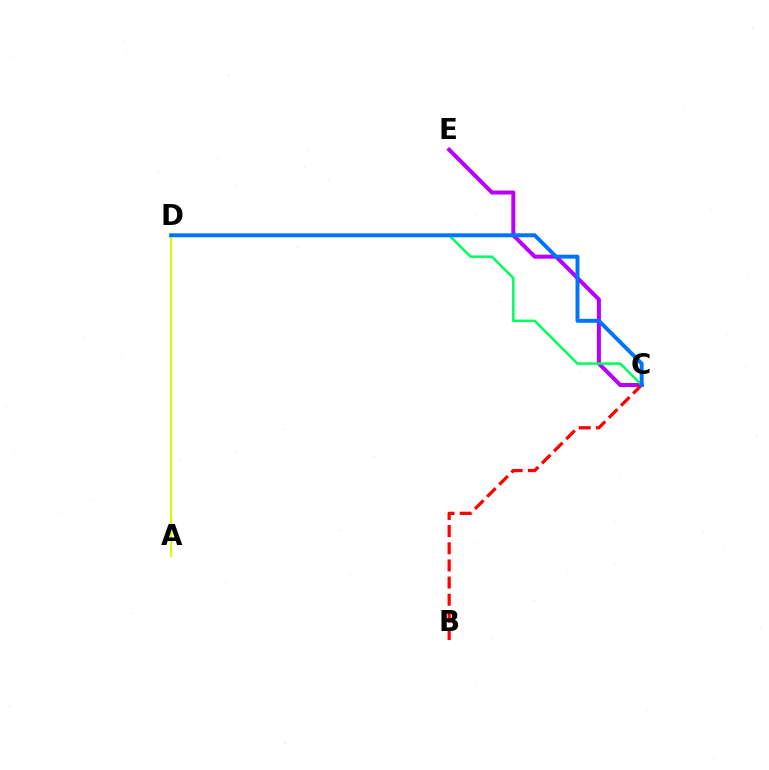{('C', 'E'): [{'color': '#b900ff', 'line_style': 'solid', 'thickness': 2.89}], ('C', 'D'): [{'color': '#00ff5c', 'line_style': 'solid', 'thickness': 1.79}, {'color': '#0074ff', 'line_style': 'solid', 'thickness': 2.84}], ('B', 'C'): [{'color': '#ff0000', 'line_style': 'dashed', 'thickness': 2.33}], ('A', 'D'): [{'color': '#d1ff00', 'line_style': 'solid', 'thickness': 1.54}]}